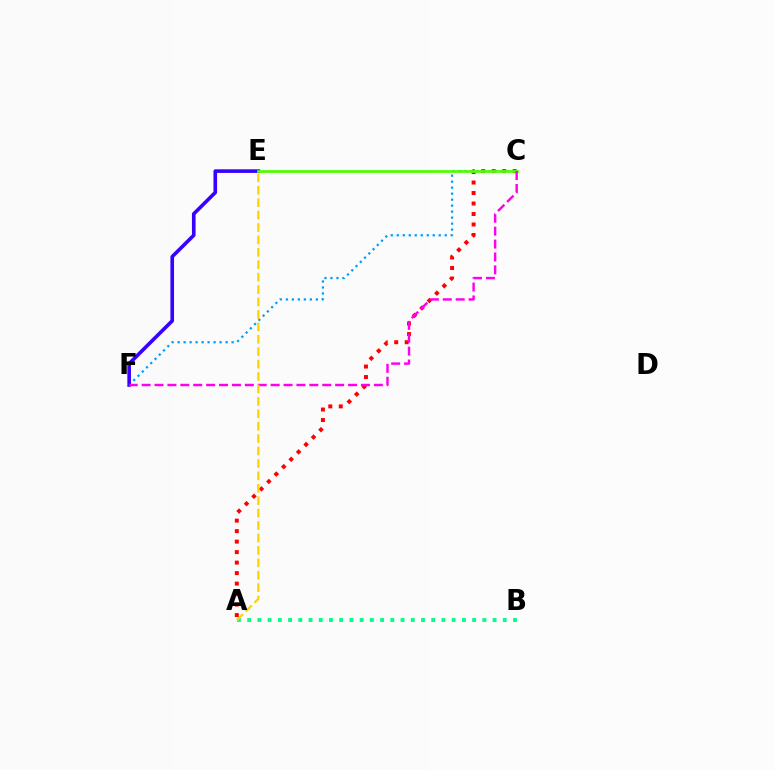{('A', 'C'): [{'color': '#ff0000', 'line_style': 'dotted', 'thickness': 2.85}], ('C', 'F'): [{'color': '#009eff', 'line_style': 'dotted', 'thickness': 1.63}, {'color': '#ff00ed', 'line_style': 'dashed', 'thickness': 1.75}], ('E', 'F'): [{'color': '#3700ff', 'line_style': 'solid', 'thickness': 2.61}], ('A', 'B'): [{'color': '#00ff86', 'line_style': 'dotted', 'thickness': 2.78}], ('C', 'E'): [{'color': '#4fff00', 'line_style': 'solid', 'thickness': 1.97}], ('A', 'E'): [{'color': '#ffd500', 'line_style': 'dashed', 'thickness': 1.69}]}